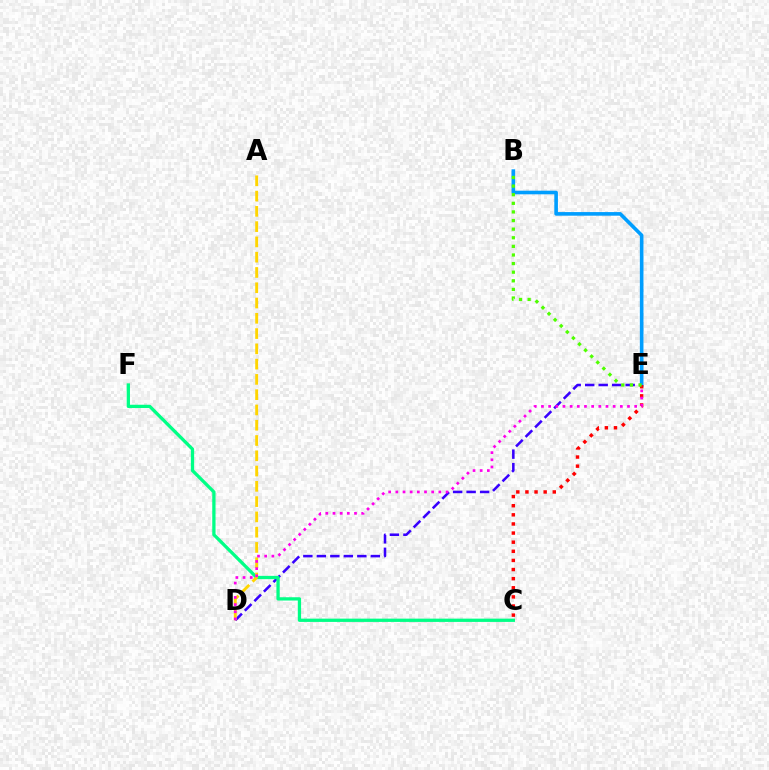{('D', 'E'): [{'color': '#3700ff', 'line_style': 'dashed', 'thickness': 1.83}, {'color': '#ff00ed', 'line_style': 'dotted', 'thickness': 1.95}], ('B', 'E'): [{'color': '#009eff', 'line_style': 'solid', 'thickness': 2.6}, {'color': '#4fff00', 'line_style': 'dotted', 'thickness': 2.34}], ('C', 'F'): [{'color': '#00ff86', 'line_style': 'solid', 'thickness': 2.36}], ('C', 'E'): [{'color': '#ff0000', 'line_style': 'dotted', 'thickness': 2.48}], ('A', 'D'): [{'color': '#ffd500', 'line_style': 'dashed', 'thickness': 2.08}]}